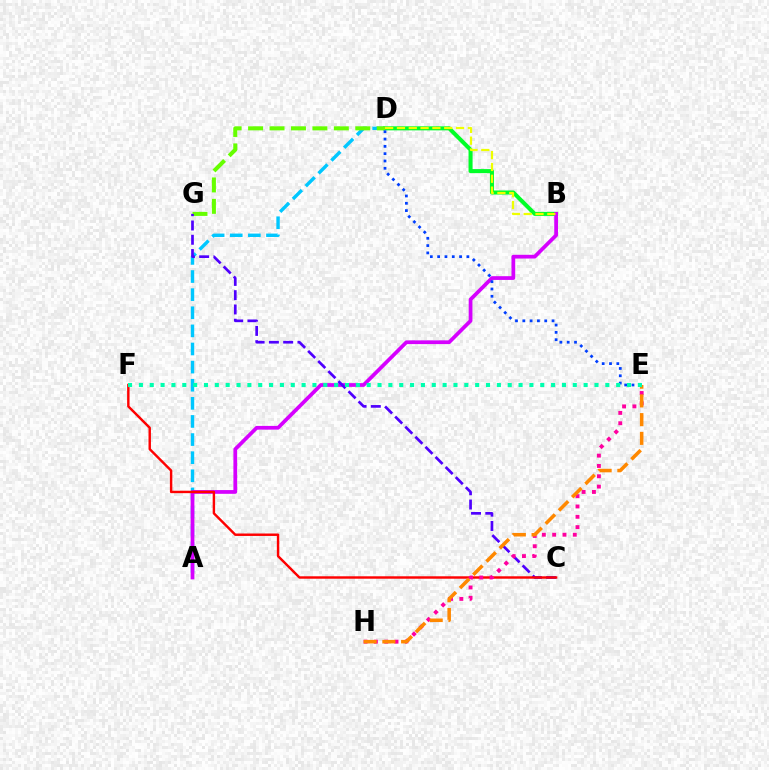{('A', 'D'): [{'color': '#00c7ff', 'line_style': 'dashed', 'thickness': 2.46}], ('B', 'D'): [{'color': '#00ff27', 'line_style': 'solid', 'thickness': 2.91}, {'color': '#eeff00', 'line_style': 'dashed', 'thickness': 1.61}], ('D', 'G'): [{'color': '#66ff00', 'line_style': 'dashed', 'thickness': 2.91}], ('A', 'B'): [{'color': '#d600ff', 'line_style': 'solid', 'thickness': 2.69}], ('D', 'E'): [{'color': '#003fff', 'line_style': 'dotted', 'thickness': 1.99}], ('C', 'G'): [{'color': '#4f00ff', 'line_style': 'dashed', 'thickness': 1.94}], ('C', 'F'): [{'color': '#ff0000', 'line_style': 'solid', 'thickness': 1.75}], ('E', 'H'): [{'color': '#ff00a0', 'line_style': 'dotted', 'thickness': 2.8}, {'color': '#ff8800', 'line_style': 'dashed', 'thickness': 2.54}], ('E', 'F'): [{'color': '#00ffaf', 'line_style': 'dotted', 'thickness': 2.95}]}